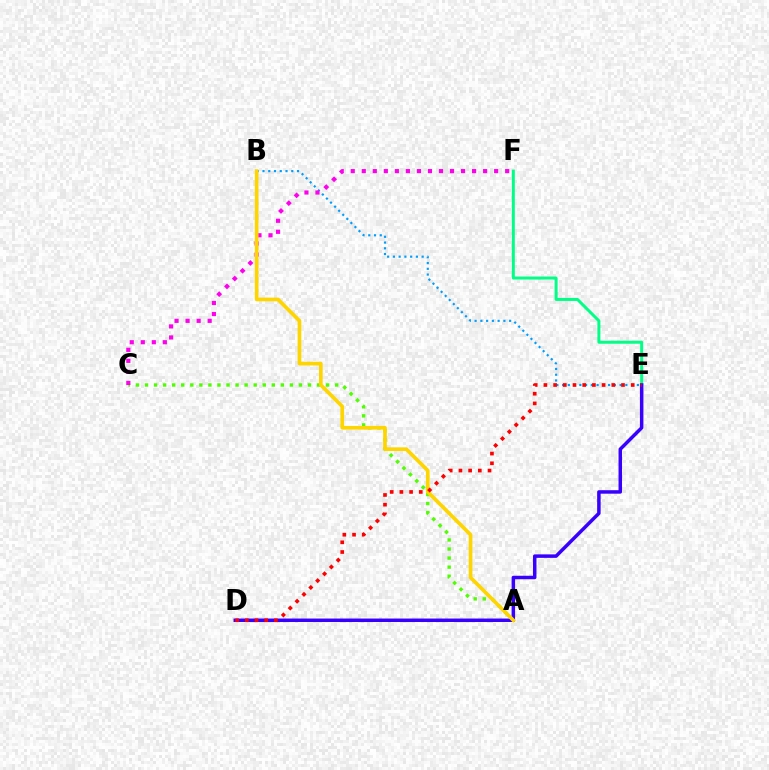{('B', 'E'): [{'color': '#009eff', 'line_style': 'dotted', 'thickness': 1.56}], ('A', 'C'): [{'color': '#4fff00', 'line_style': 'dotted', 'thickness': 2.46}], ('E', 'F'): [{'color': '#00ff86', 'line_style': 'solid', 'thickness': 2.15}], ('D', 'E'): [{'color': '#3700ff', 'line_style': 'solid', 'thickness': 2.51}, {'color': '#ff0000', 'line_style': 'dotted', 'thickness': 2.64}], ('C', 'F'): [{'color': '#ff00ed', 'line_style': 'dotted', 'thickness': 3.0}], ('A', 'B'): [{'color': '#ffd500', 'line_style': 'solid', 'thickness': 2.64}]}